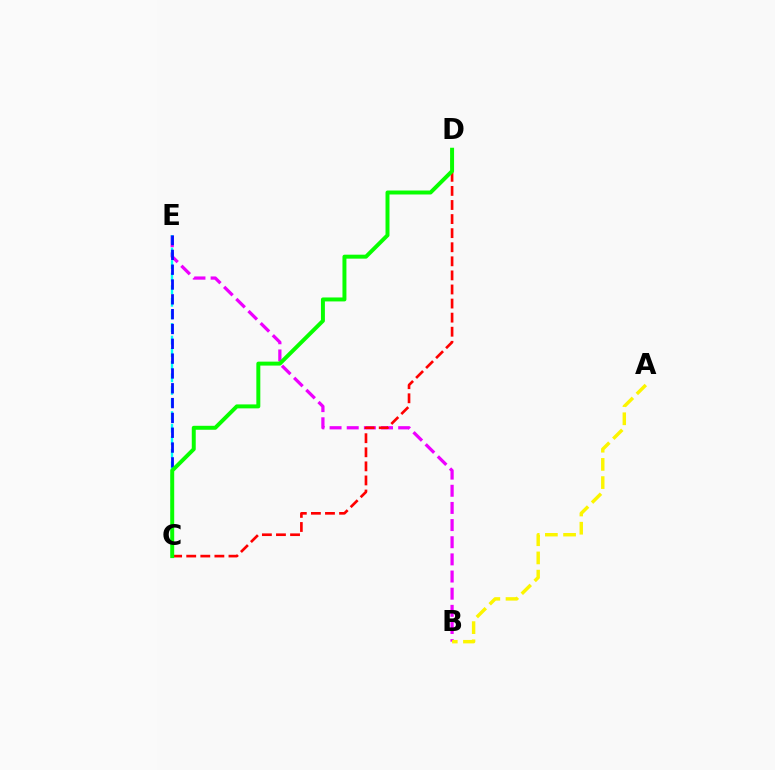{('B', 'E'): [{'color': '#ee00ff', 'line_style': 'dashed', 'thickness': 2.33}], ('A', 'B'): [{'color': '#fcf500', 'line_style': 'dashed', 'thickness': 2.47}], ('C', 'E'): [{'color': '#00fff6', 'line_style': 'dashed', 'thickness': 1.71}, {'color': '#0010ff', 'line_style': 'dashed', 'thickness': 2.01}], ('C', 'D'): [{'color': '#ff0000', 'line_style': 'dashed', 'thickness': 1.91}, {'color': '#08ff00', 'line_style': 'solid', 'thickness': 2.85}]}